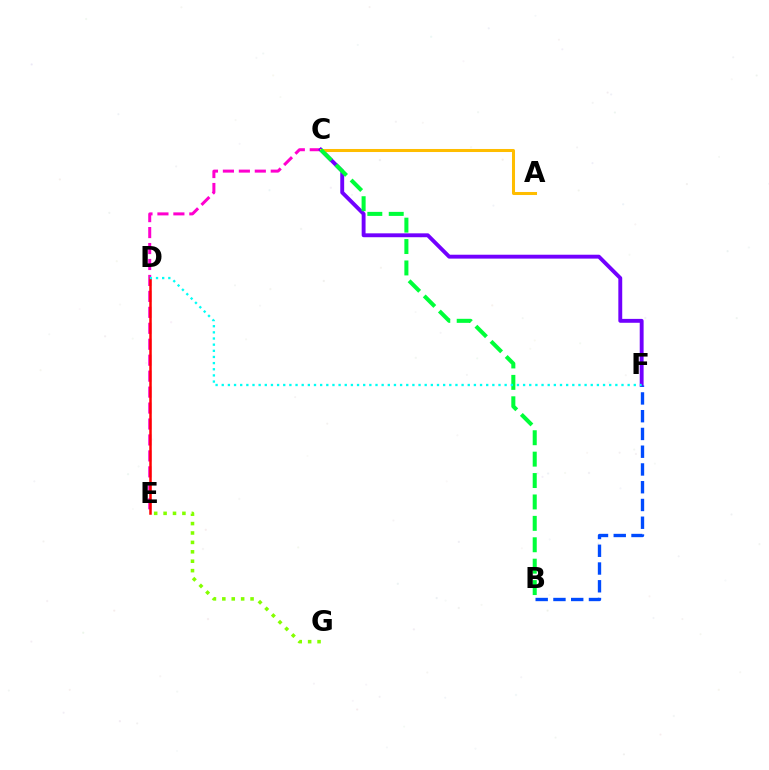{('C', 'E'): [{'color': '#ff00cf', 'line_style': 'dashed', 'thickness': 2.17}], ('C', 'F'): [{'color': '#7200ff', 'line_style': 'solid', 'thickness': 2.8}], ('A', 'C'): [{'color': '#ffbd00', 'line_style': 'solid', 'thickness': 2.18}], ('E', 'G'): [{'color': '#84ff00', 'line_style': 'dotted', 'thickness': 2.56}], ('B', 'C'): [{'color': '#00ff39', 'line_style': 'dashed', 'thickness': 2.91}], ('D', 'E'): [{'color': '#ff0000', 'line_style': 'solid', 'thickness': 1.8}], ('B', 'F'): [{'color': '#004bff', 'line_style': 'dashed', 'thickness': 2.41}], ('D', 'F'): [{'color': '#00fff6', 'line_style': 'dotted', 'thickness': 1.67}]}